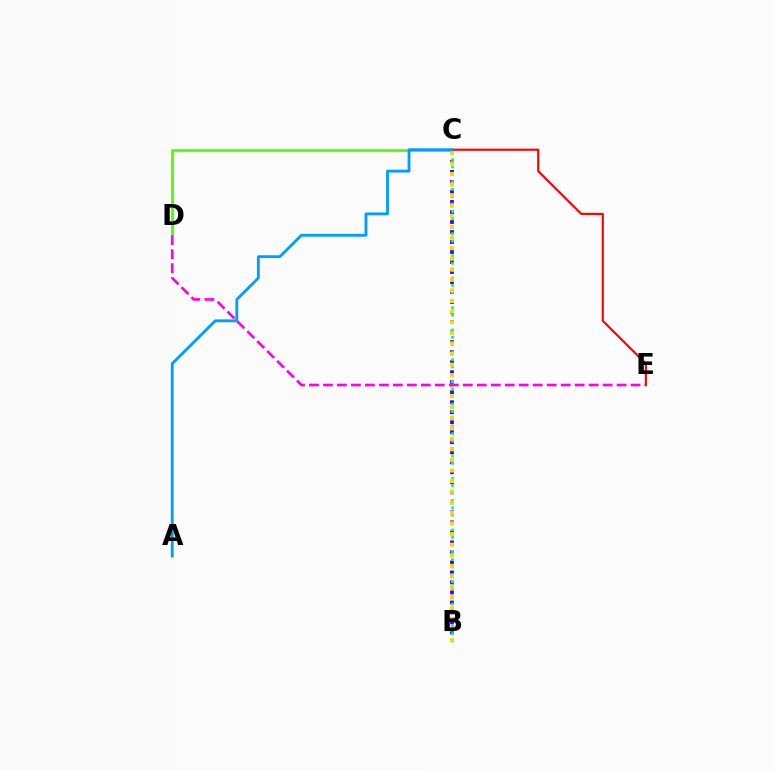{('C', 'D'): [{'color': '#4fff00', 'line_style': 'solid', 'thickness': 2.02}], ('B', 'C'): [{'color': '#3700ff', 'line_style': 'dotted', 'thickness': 2.72}, {'color': '#00ff86', 'line_style': 'dotted', 'thickness': 2.01}, {'color': '#ffd500', 'line_style': 'dotted', 'thickness': 2.88}], ('D', 'E'): [{'color': '#ff00ed', 'line_style': 'dashed', 'thickness': 1.9}], ('C', 'E'): [{'color': '#ff0000', 'line_style': 'solid', 'thickness': 1.55}], ('A', 'C'): [{'color': '#009eff', 'line_style': 'solid', 'thickness': 2.05}]}